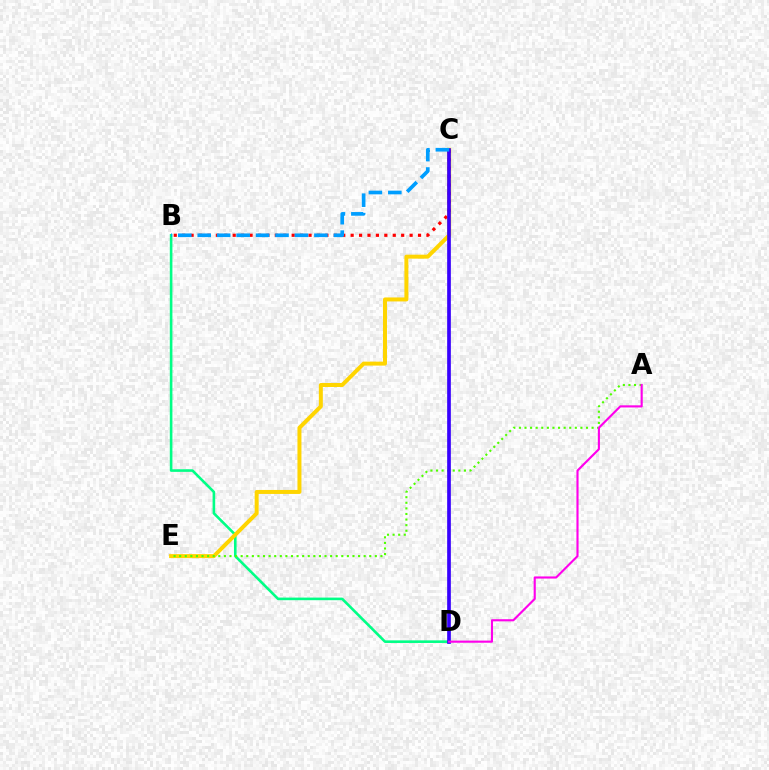{('B', 'D'): [{'color': '#00ff86', 'line_style': 'solid', 'thickness': 1.87}], ('C', 'E'): [{'color': '#ffd500', 'line_style': 'solid', 'thickness': 2.87}], ('B', 'C'): [{'color': '#ff0000', 'line_style': 'dotted', 'thickness': 2.29}, {'color': '#009eff', 'line_style': 'dashed', 'thickness': 2.64}], ('A', 'E'): [{'color': '#4fff00', 'line_style': 'dotted', 'thickness': 1.52}], ('C', 'D'): [{'color': '#3700ff', 'line_style': 'solid', 'thickness': 2.65}], ('A', 'D'): [{'color': '#ff00ed', 'line_style': 'solid', 'thickness': 1.54}]}